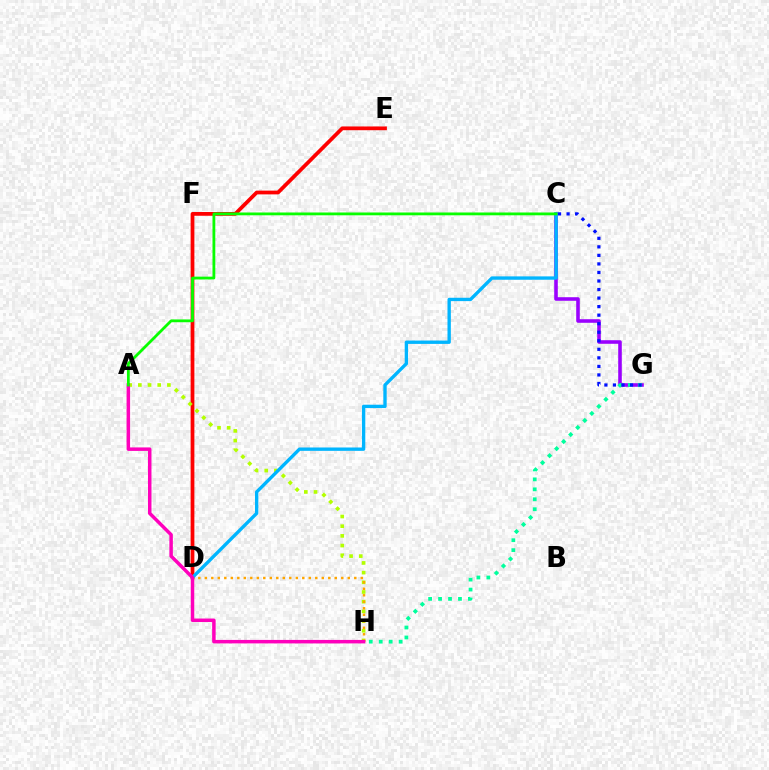{('D', 'E'): [{'color': '#ff0000', 'line_style': 'solid', 'thickness': 2.7}], ('C', 'G'): [{'color': '#9b00ff', 'line_style': 'solid', 'thickness': 2.57}, {'color': '#0010ff', 'line_style': 'dotted', 'thickness': 2.32}], ('A', 'H'): [{'color': '#b3ff00', 'line_style': 'dotted', 'thickness': 2.63}, {'color': '#ff00bd', 'line_style': 'solid', 'thickness': 2.51}], ('G', 'H'): [{'color': '#00ff9d', 'line_style': 'dotted', 'thickness': 2.7}], ('D', 'H'): [{'color': '#ffa500', 'line_style': 'dotted', 'thickness': 1.77}], ('C', 'D'): [{'color': '#00b5ff', 'line_style': 'solid', 'thickness': 2.42}], ('A', 'C'): [{'color': '#08ff00', 'line_style': 'solid', 'thickness': 2.02}]}